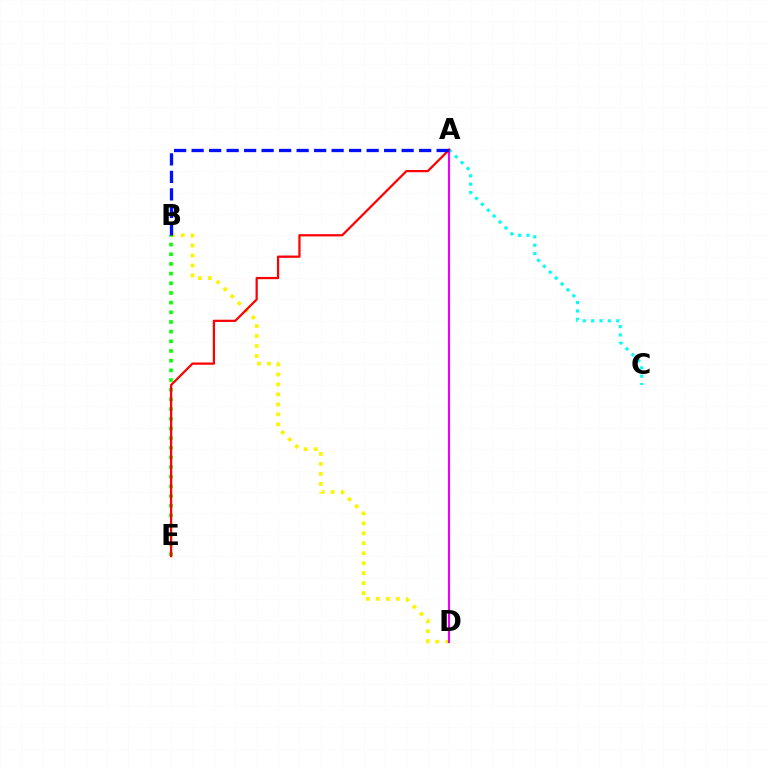{('A', 'C'): [{'color': '#00fff6', 'line_style': 'dotted', 'thickness': 2.27}], ('B', 'D'): [{'color': '#fcf500', 'line_style': 'dotted', 'thickness': 2.71}], ('A', 'D'): [{'color': '#ee00ff', 'line_style': 'solid', 'thickness': 1.53}], ('B', 'E'): [{'color': '#08ff00', 'line_style': 'dotted', 'thickness': 2.63}], ('A', 'E'): [{'color': '#ff0000', 'line_style': 'solid', 'thickness': 1.61}], ('A', 'B'): [{'color': '#0010ff', 'line_style': 'dashed', 'thickness': 2.38}]}